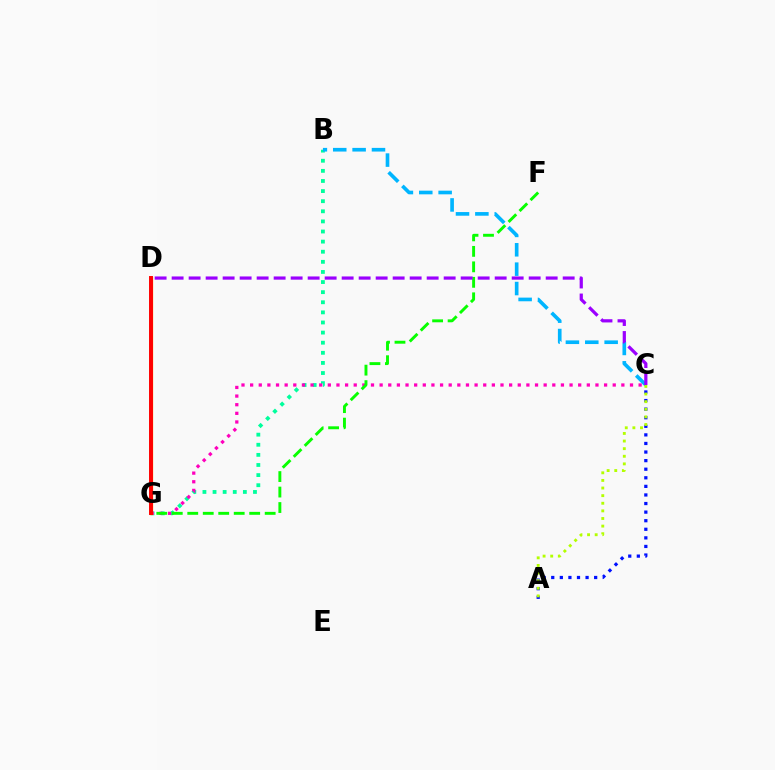{('B', 'G'): [{'color': '#00ff9d', 'line_style': 'dotted', 'thickness': 2.75}], ('B', 'C'): [{'color': '#00b5ff', 'line_style': 'dashed', 'thickness': 2.63}], ('A', 'C'): [{'color': '#0010ff', 'line_style': 'dotted', 'thickness': 2.33}, {'color': '#b3ff00', 'line_style': 'dotted', 'thickness': 2.07}], ('C', 'G'): [{'color': '#ff00bd', 'line_style': 'dotted', 'thickness': 2.35}], ('F', 'G'): [{'color': '#08ff00', 'line_style': 'dashed', 'thickness': 2.1}], ('C', 'D'): [{'color': '#9b00ff', 'line_style': 'dashed', 'thickness': 2.31}], ('D', 'G'): [{'color': '#ffa500', 'line_style': 'solid', 'thickness': 2.4}, {'color': '#ff0000', 'line_style': 'solid', 'thickness': 2.83}]}